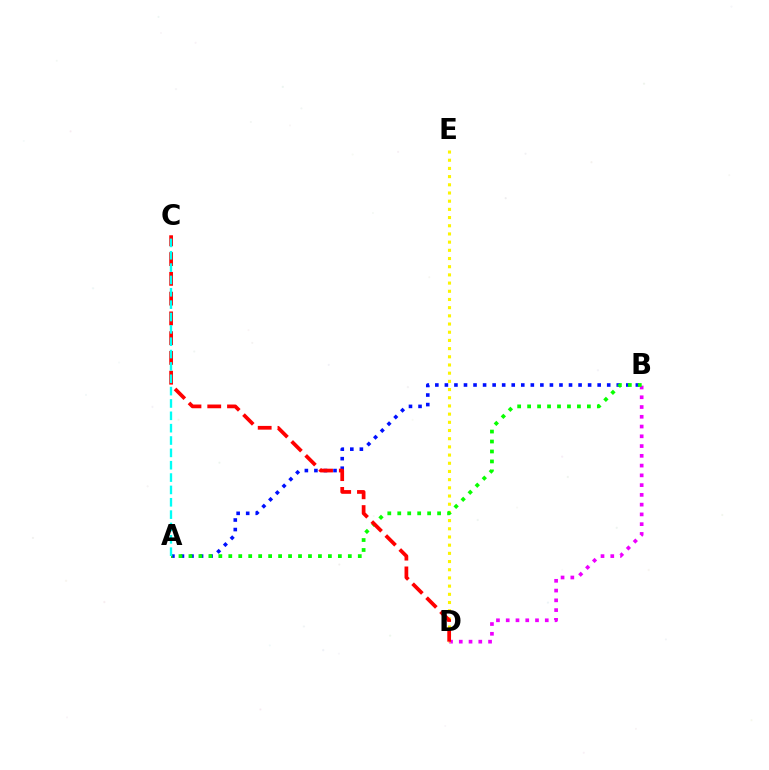{('B', 'D'): [{'color': '#ee00ff', 'line_style': 'dotted', 'thickness': 2.65}], ('A', 'B'): [{'color': '#0010ff', 'line_style': 'dotted', 'thickness': 2.59}, {'color': '#08ff00', 'line_style': 'dotted', 'thickness': 2.71}], ('D', 'E'): [{'color': '#fcf500', 'line_style': 'dotted', 'thickness': 2.23}], ('C', 'D'): [{'color': '#ff0000', 'line_style': 'dashed', 'thickness': 2.69}], ('A', 'C'): [{'color': '#00fff6', 'line_style': 'dashed', 'thickness': 1.68}]}